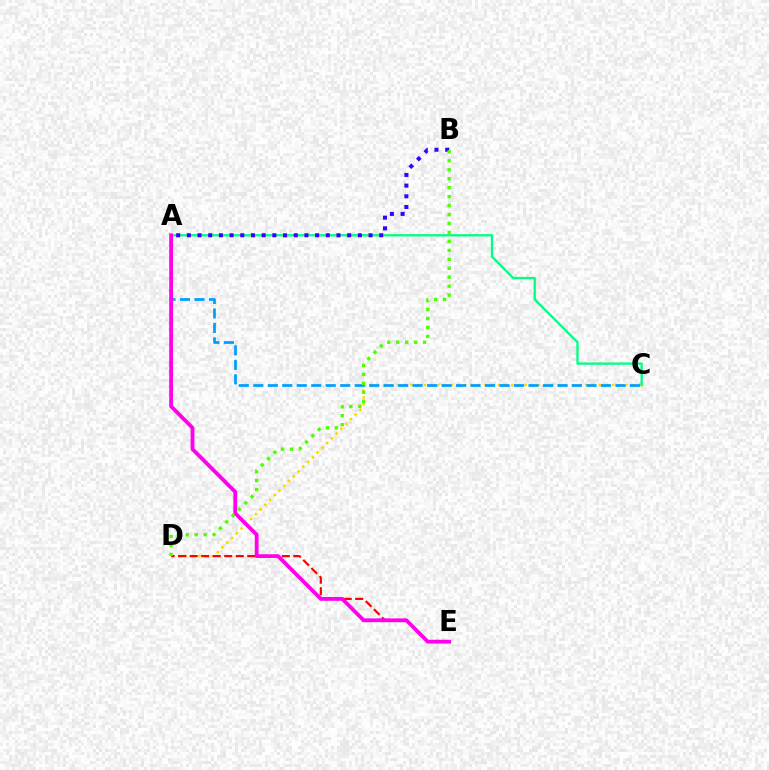{('C', 'D'): [{'color': '#ffd500', 'line_style': 'dotted', 'thickness': 1.83}], ('A', 'C'): [{'color': '#009eff', 'line_style': 'dashed', 'thickness': 1.97}, {'color': '#00ff86', 'line_style': 'solid', 'thickness': 1.68}], ('D', 'E'): [{'color': '#ff0000', 'line_style': 'dashed', 'thickness': 1.56}], ('A', 'B'): [{'color': '#3700ff', 'line_style': 'dotted', 'thickness': 2.9}], ('A', 'E'): [{'color': '#ff00ed', 'line_style': 'solid', 'thickness': 2.75}], ('B', 'D'): [{'color': '#4fff00', 'line_style': 'dotted', 'thickness': 2.43}]}